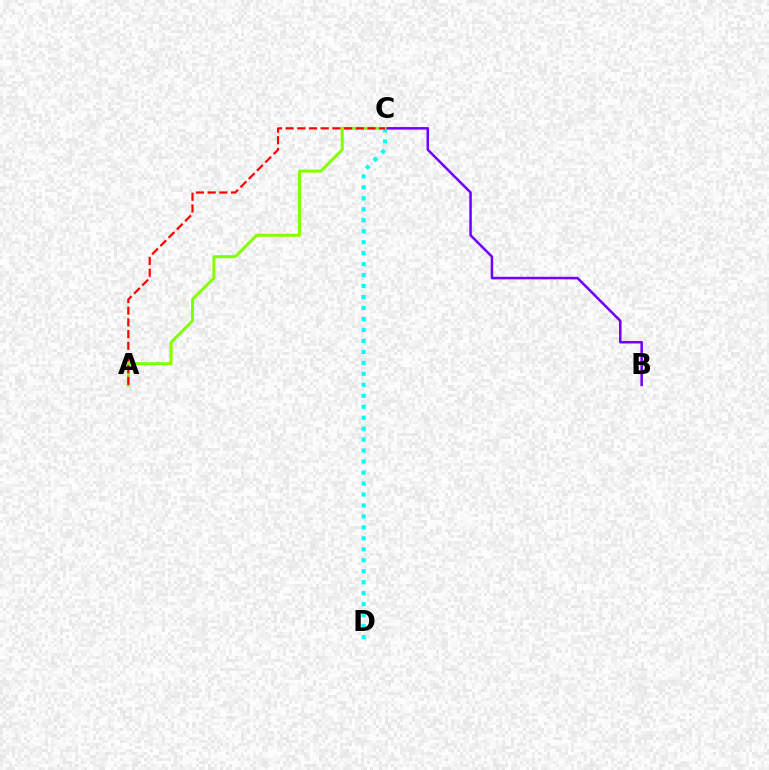{('C', 'D'): [{'color': '#00fff6', 'line_style': 'dotted', 'thickness': 2.98}], ('B', 'C'): [{'color': '#7200ff', 'line_style': 'solid', 'thickness': 1.82}], ('A', 'C'): [{'color': '#84ff00', 'line_style': 'solid', 'thickness': 2.16}, {'color': '#ff0000', 'line_style': 'dashed', 'thickness': 1.59}]}